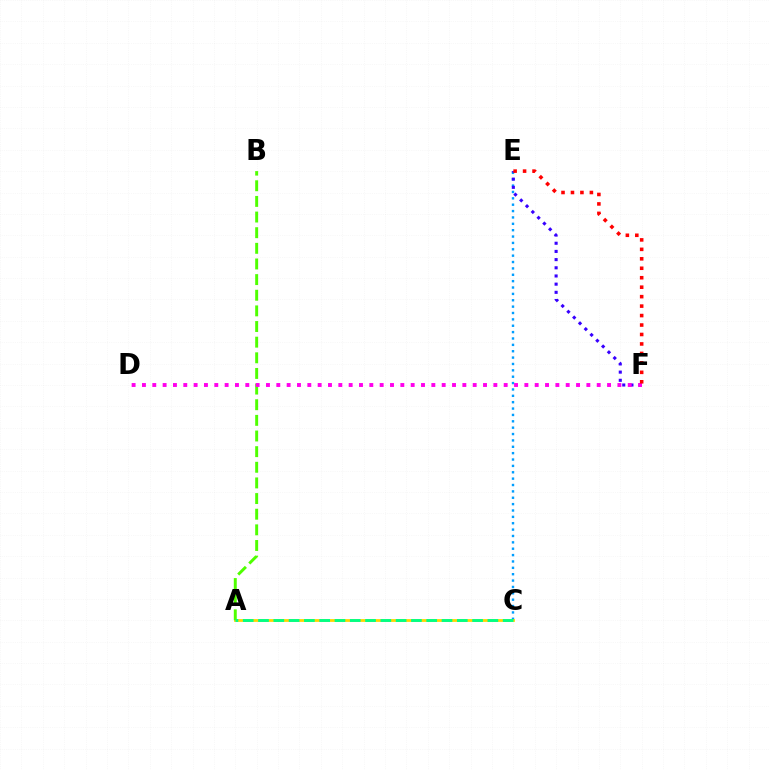{('C', 'E'): [{'color': '#009eff', 'line_style': 'dotted', 'thickness': 1.73}], ('A', 'C'): [{'color': '#ffd500', 'line_style': 'solid', 'thickness': 2.0}, {'color': '#00ff86', 'line_style': 'dashed', 'thickness': 2.08}], ('E', 'F'): [{'color': '#3700ff', 'line_style': 'dotted', 'thickness': 2.22}, {'color': '#ff0000', 'line_style': 'dotted', 'thickness': 2.57}], ('A', 'B'): [{'color': '#4fff00', 'line_style': 'dashed', 'thickness': 2.12}], ('D', 'F'): [{'color': '#ff00ed', 'line_style': 'dotted', 'thickness': 2.81}]}